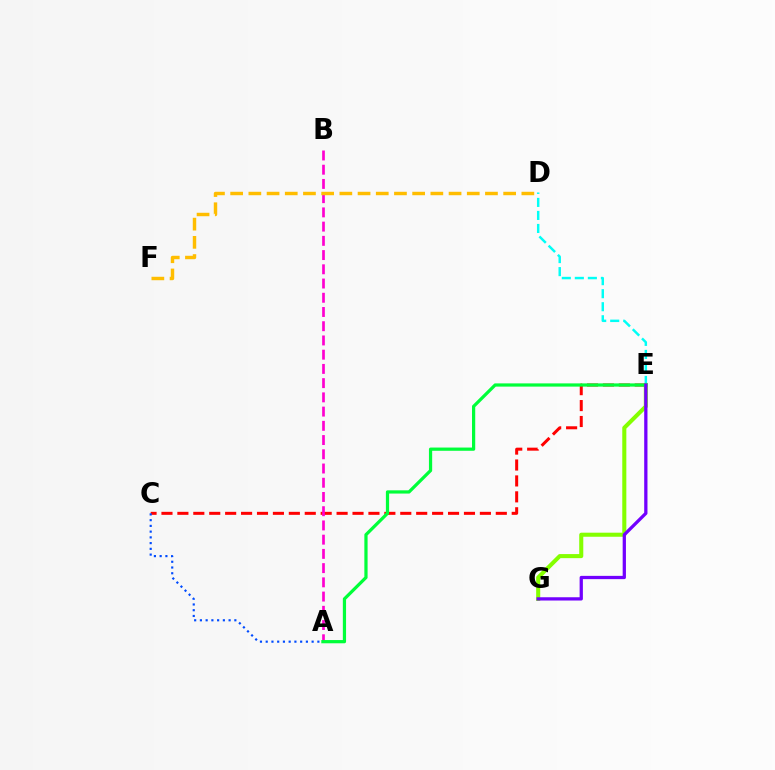{('C', 'E'): [{'color': '#ff0000', 'line_style': 'dashed', 'thickness': 2.16}], ('A', 'B'): [{'color': '#ff00cf', 'line_style': 'dashed', 'thickness': 1.93}], ('D', 'E'): [{'color': '#00fff6', 'line_style': 'dashed', 'thickness': 1.77}], ('A', 'C'): [{'color': '#004bff', 'line_style': 'dotted', 'thickness': 1.56}], ('E', 'G'): [{'color': '#84ff00', 'line_style': 'solid', 'thickness': 2.93}, {'color': '#7200ff', 'line_style': 'solid', 'thickness': 2.35}], ('A', 'E'): [{'color': '#00ff39', 'line_style': 'solid', 'thickness': 2.32}], ('D', 'F'): [{'color': '#ffbd00', 'line_style': 'dashed', 'thickness': 2.47}]}